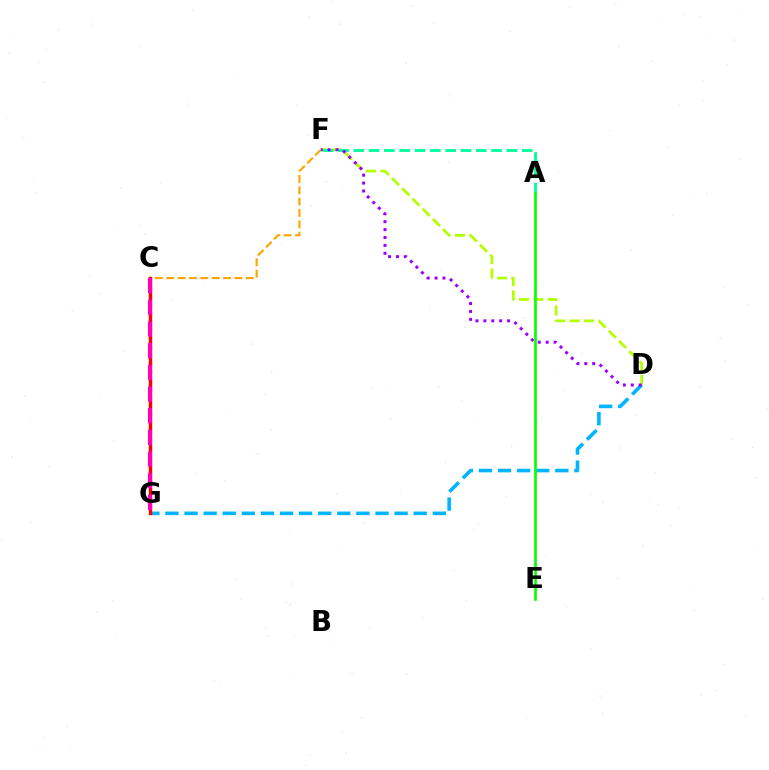{('C', 'F'): [{'color': '#ffa500', 'line_style': 'dashed', 'thickness': 1.54}], ('C', 'G'): [{'color': '#0010ff', 'line_style': 'dotted', 'thickness': 2.28}, {'color': '#ff0000', 'line_style': 'solid', 'thickness': 2.42}, {'color': '#ff00bd', 'line_style': 'dashed', 'thickness': 2.95}], ('D', 'G'): [{'color': '#00b5ff', 'line_style': 'dashed', 'thickness': 2.59}], ('D', 'F'): [{'color': '#b3ff00', 'line_style': 'dashed', 'thickness': 1.96}, {'color': '#9b00ff', 'line_style': 'dotted', 'thickness': 2.15}], ('A', 'F'): [{'color': '#00ff9d', 'line_style': 'dashed', 'thickness': 2.08}], ('A', 'E'): [{'color': '#08ff00', 'line_style': 'solid', 'thickness': 1.93}]}